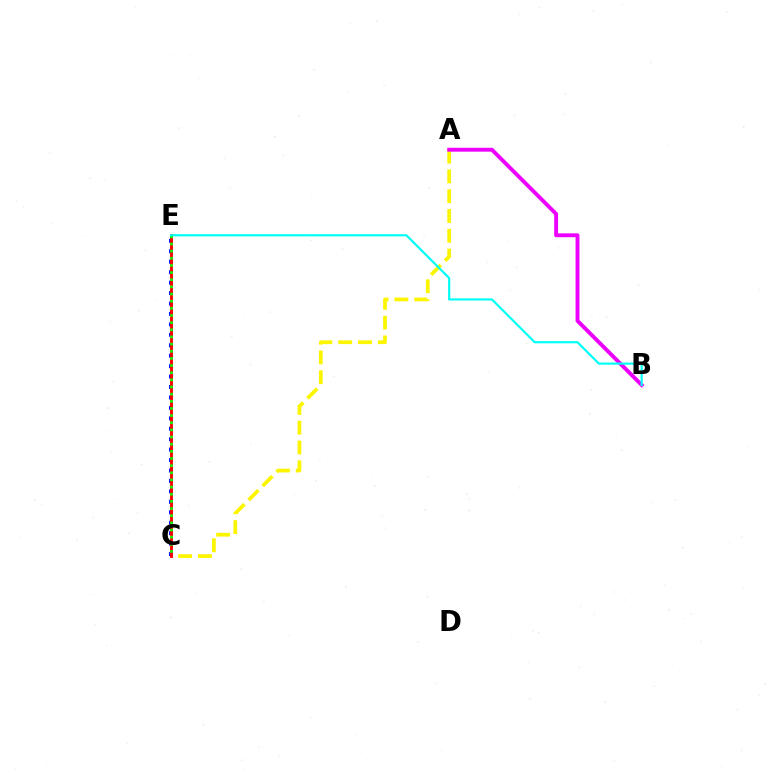{('A', 'C'): [{'color': '#fcf500', 'line_style': 'dashed', 'thickness': 2.69}], ('C', 'E'): [{'color': '#0010ff', 'line_style': 'dotted', 'thickness': 2.84}, {'color': '#ff0000', 'line_style': 'solid', 'thickness': 2.07}, {'color': '#08ff00', 'line_style': 'dotted', 'thickness': 1.94}], ('A', 'B'): [{'color': '#ee00ff', 'line_style': 'solid', 'thickness': 2.8}], ('B', 'E'): [{'color': '#00fff6', 'line_style': 'solid', 'thickness': 1.57}]}